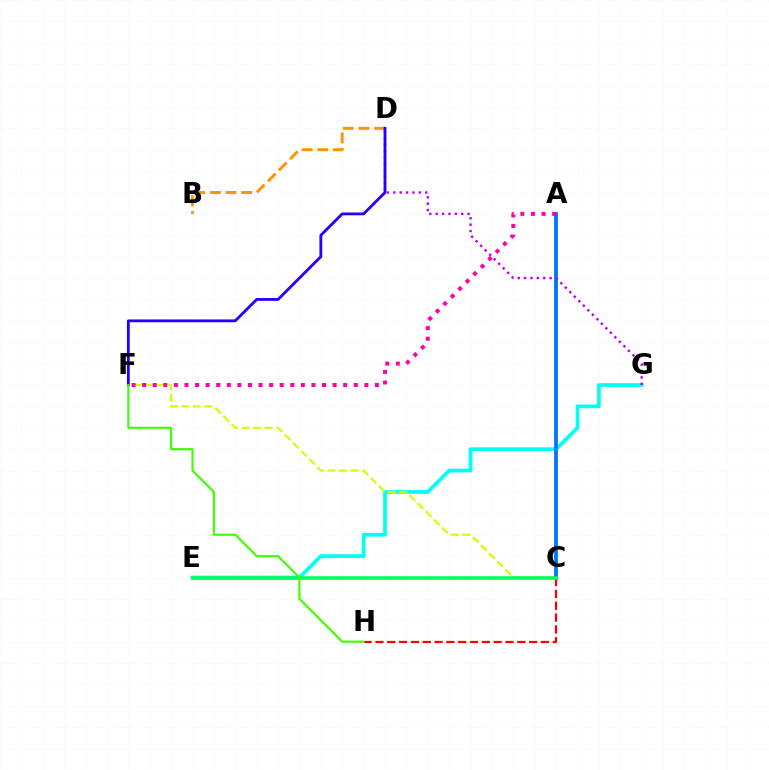{('E', 'G'): [{'color': '#00fff6', 'line_style': 'solid', 'thickness': 2.69}], ('B', 'D'): [{'color': '#ff9400', 'line_style': 'dashed', 'thickness': 2.12}], ('C', 'F'): [{'color': '#d1ff00', 'line_style': 'dashed', 'thickness': 1.56}], ('A', 'C'): [{'color': '#0074ff', 'line_style': 'solid', 'thickness': 2.72}], ('D', 'G'): [{'color': '#b900ff', 'line_style': 'dotted', 'thickness': 1.73}], ('D', 'F'): [{'color': '#2500ff', 'line_style': 'solid', 'thickness': 2.03}], ('C', 'H'): [{'color': '#ff0000', 'line_style': 'dashed', 'thickness': 1.61}], ('C', 'E'): [{'color': '#00ff5c', 'line_style': 'solid', 'thickness': 2.57}], ('F', 'H'): [{'color': '#3dff00', 'line_style': 'solid', 'thickness': 1.55}], ('A', 'F'): [{'color': '#ff00ac', 'line_style': 'dotted', 'thickness': 2.87}]}